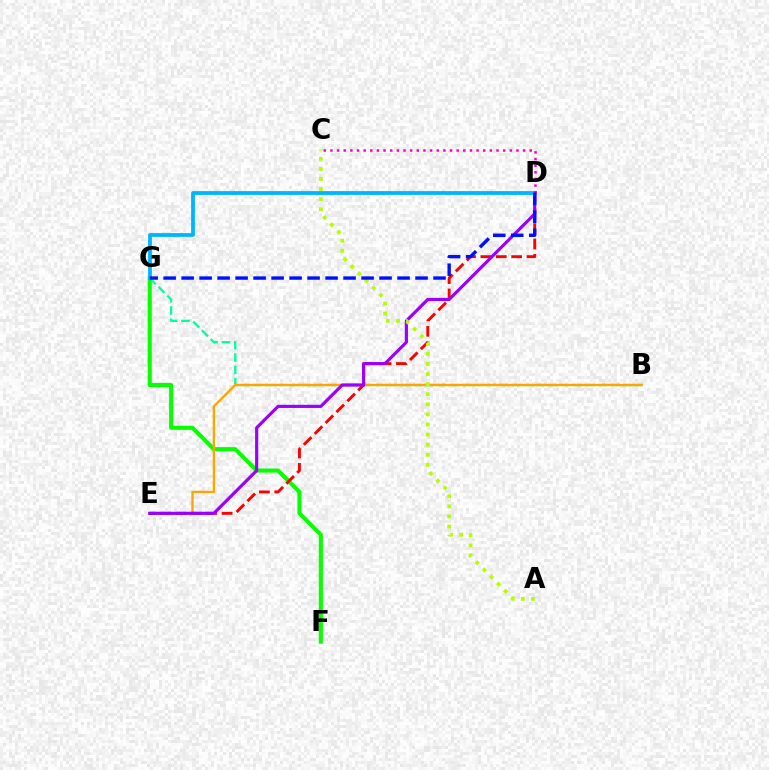{('B', 'G'): [{'color': '#00ff9d', 'line_style': 'dashed', 'thickness': 1.68}], ('F', 'G'): [{'color': '#08ff00', 'line_style': 'solid', 'thickness': 2.94}], ('B', 'E'): [{'color': '#ffa500', 'line_style': 'solid', 'thickness': 1.7}], ('D', 'E'): [{'color': '#ff0000', 'line_style': 'dashed', 'thickness': 2.09}, {'color': '#9b00ff', 'line_style': 'solid', 'thickness': 2.27}], ('A', 'C'): [{'color': '#b3ff00', 'line_style': 'dotted', 'thickness': 2.74}], ('D', 'G'): [{'color': '#00b5ff', 'line_style': 'solid', 'thickness': 2.72}, {'color': '#0010ff', 'line_style': 'dashed', 'thickness': 2.44}], ('C', 'D'): [{'color': '#ff00bd', 'line_style': 'dotted', 'thickness': 1.81}]}